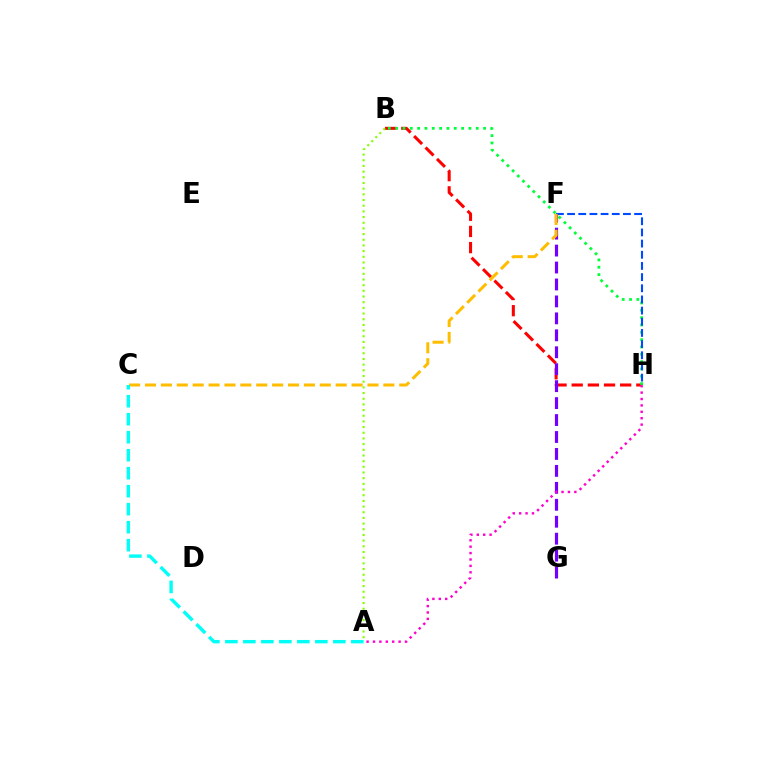{('B', 'H'): [{'color': '#ff0000', 'line_style': 'dashed', 'thickness': 2.2}, {'color': '#00ff39', 'line_style': 'dotted', 'thickness': 1.99}], ('A', 'B'): [{'color': '#84ff00', 'line_style': 'dotted', 'thickness': 1.54}], ('F', 'G'): [{'color': '#7200ff', 'line_style': 'dashed', 'thickness': 2.3}], ('F', 'H'): [{'color': '#004bff', 'line_style': 'dashed', 'thickness': 1.52}], ('C', 'F'): [{'color': '#ffbd00', 'line_style': 'dashed', 'thickness': 2.16}], ('A', 'C'): [{'color': '#00fff6', 'line_style': 'dashed', 'thickness': 2.44}], ('A', 'H'): [{'color': '#ff00cf', 'line_style': 'dotted', 'thickness': 1.74}]}